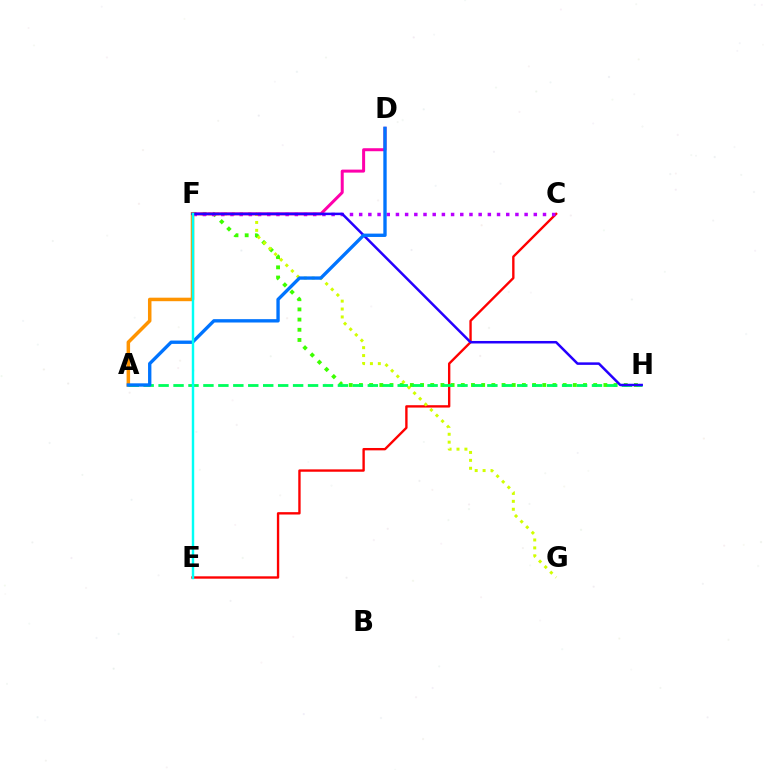{('F', 'H'): [{'color': '#3dff00', 'line_style': 'dotted', 'thickness': 2.77}, {'color': '#2500ff', 'line_style': 'solid', 'thickness': 1.81}], ('C', 'E'): [{'color': '#ff0000', 'line_style': 'solid', 'thickness': 1.7}], ('F', 'G'): [{'color': '#d1ff00', 'line_style': 'dotted', 'thickness': 2.15}], ('C', 'F'): [{'color': '#b900ff', 'line_style': 'dotted', 'thickness': 2.5}], ('D', 'F'): [{'color': '#ff00ac', 'line_style': 'solid', 'thickness': 2.16}], ('A', 'F'): [{'color': '#ff9400', 'line_style': 'solid', 'thickness': 2.52}], ('A', 'H'): [{'color': '#00ff5c', 'line_style': 'dashed', 'thickness': 2.03}], ('A', 'D'): [{'color': '#0074ff', 'line_style': 'solid', 'thickness': 2.41}], ('E', 'F'): [{'color': '#00fff6', 'line_style': 'solid', 'thickness': 1.75}]}